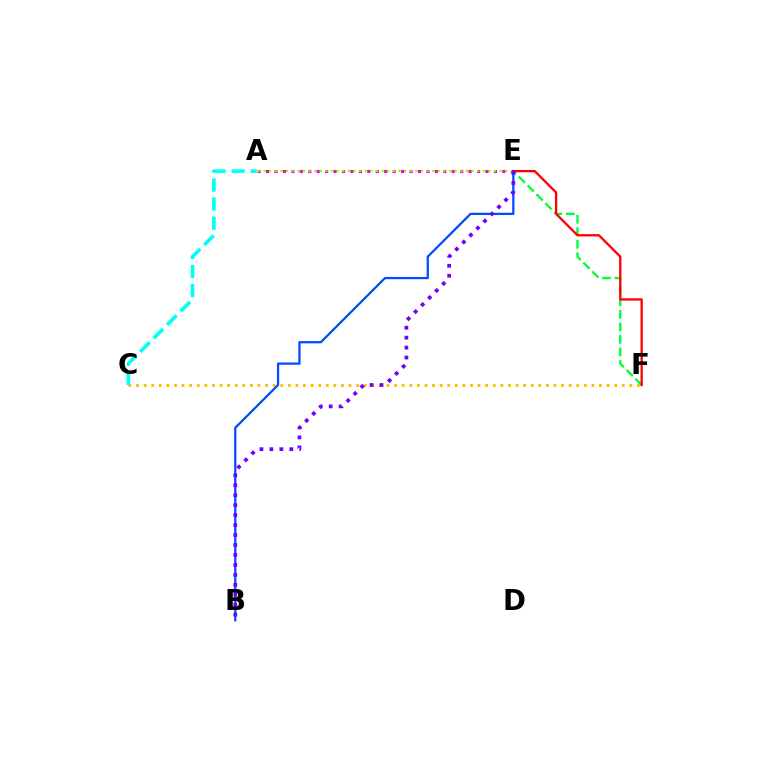{('E', 'F'): [{'color': '#00ff39', 'line_style': 'dashed', 'thickness': 1.7}, {'color': '#ff0000', 'line_style': 'solid', 'thickness': 1.66}], ('A', 'E'): [{'color': '#ff00cf', 'line_style': 'dotted', 'thickness': 2.29}, {'color': '#84ff00', 'line_style': 'dotted', 'thickness': 1.53}], ('C', 'F'): [{'color': '#ffbd00', 'line_style': 'dotted', 'thickness': 2.06}], ('A', 'C'): [{'color': '#00fff6', 'line_style': 'dashed', 'thickness': 2.59}], ('B', 'E'): [{'color': '#004bff', 'line_style': 'solid', 'thickness': 1.62}, {'color': '#7200ff', 'line_style': 'dotted', 'thickness': 2.7}]}